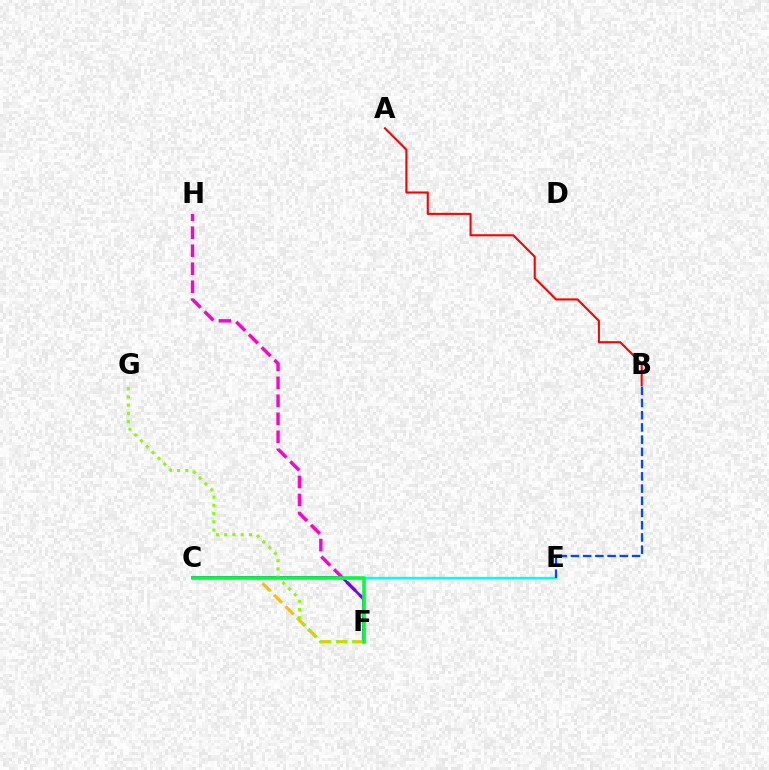{('C', 'F'): [{'color': '#ffbd00', 'line_style': 'dashed', 'thickness': 2.21}, {'color': '#7200ff', 'line_style': 'solid', 'thickness': 1.85}, {'color': '#00ff39', 'line_style': 'solid', 'thickness': 2.58}], ('C', 'E'): [{'color': '#00fff6', 'line_style': 'solid', 'thickness': 1.69}], ('F', 'H'): [{'color': '#ff00cf', 'line_style': 'dashed', 'thickness': 2.45}], ('A', 'B'): [{'color': '#ff0000', 'line_style': 'solid', 'thickness': 1.5}], ('F', 'G'): [{'color': '#84ff00', 'line_style': 'dotted', 'thickness': 2.24}], ('B', 'E'): [{'color': '#004bff', 'line_style': 'dashed', 'thickness': 1.66}]}